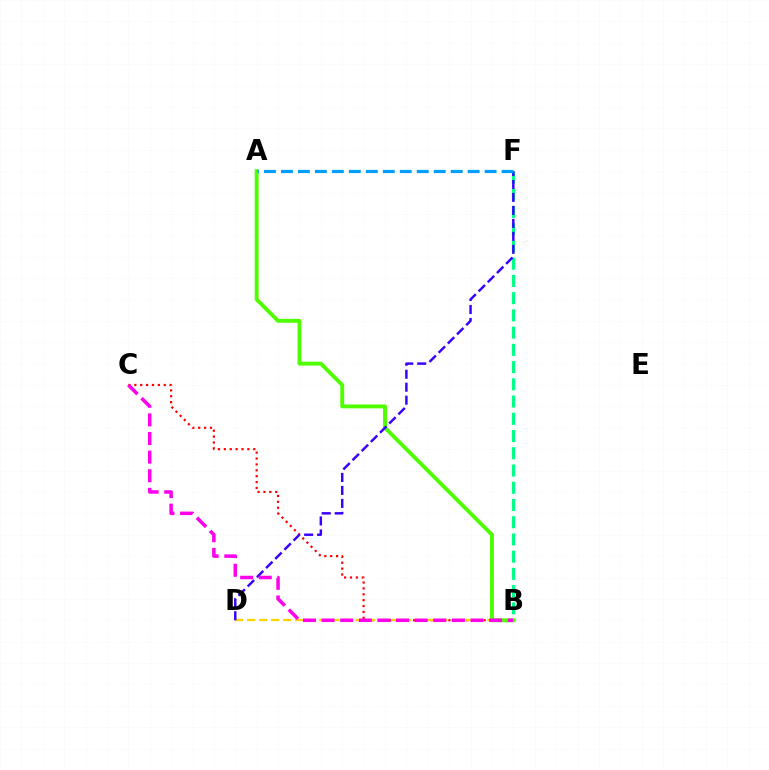{('B', 'C'): [{'color': '#ff0000', 'line_style': 'dotted', 'thickness': 1.6}, {'color': '#ff00ed', 'line_style': 'dashed', 'thickness': 2.53}], ('B', 'D'): [{'color': '#ffd500', 'line_style': 'dashed', 'thickness': 1.63}], ('B', 'F'): [{'color': '#00ff86', 'line_style': 'dashed', 'thickness': 2.34}], ('A', 'B'): [{'color': '#4fff00', 'line_style': 'solid', 'thickness': 2.8}], ('D', 'F'): [{'color': '#3700ff', 'line_style': 'dashed', 'thickness': 1.76}], ('A', 'F'): [{'color': '#009eff', 'line_style': 'dashed', 'thickness': 2.31}]}